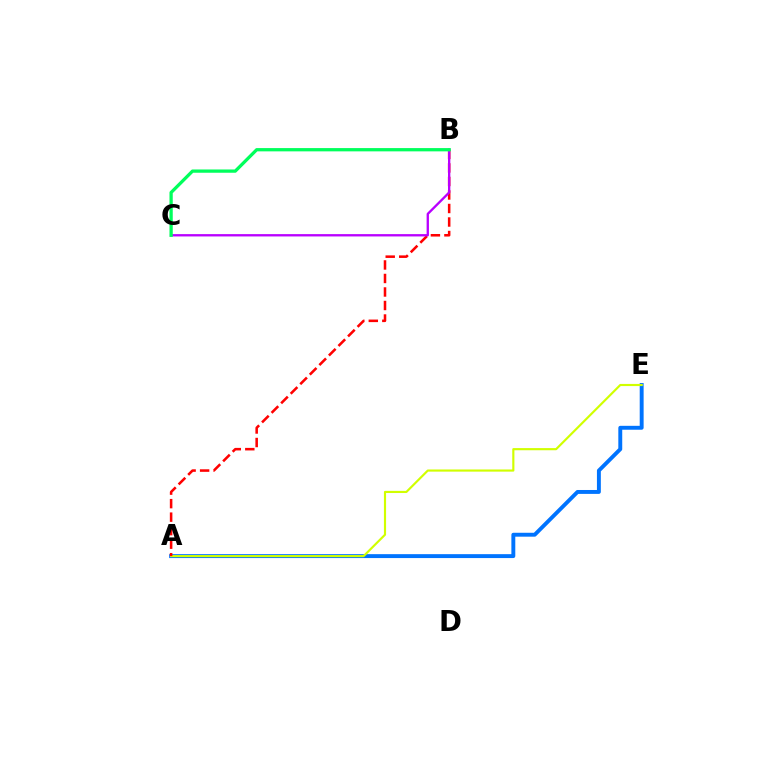{('A', 'E'): [{'color': '#0074ff', 'line_style': 'solid', 'thickness': 2.81}, {'color': '#d1ff00', 'line_style': 'solid', 'thickness': 1.55}], ('A', 'B'): [{'color': '#ff0000', 'line_style': 'dashed', 'thickness': 1.84}], ('B', 'C'): [{'color': '#b900ff', 'line_style': 'solid', 'thickness': 1.68}, {'color': '#00ff5c', 'line_style': 'solid', 'thickness': 2.36}]}